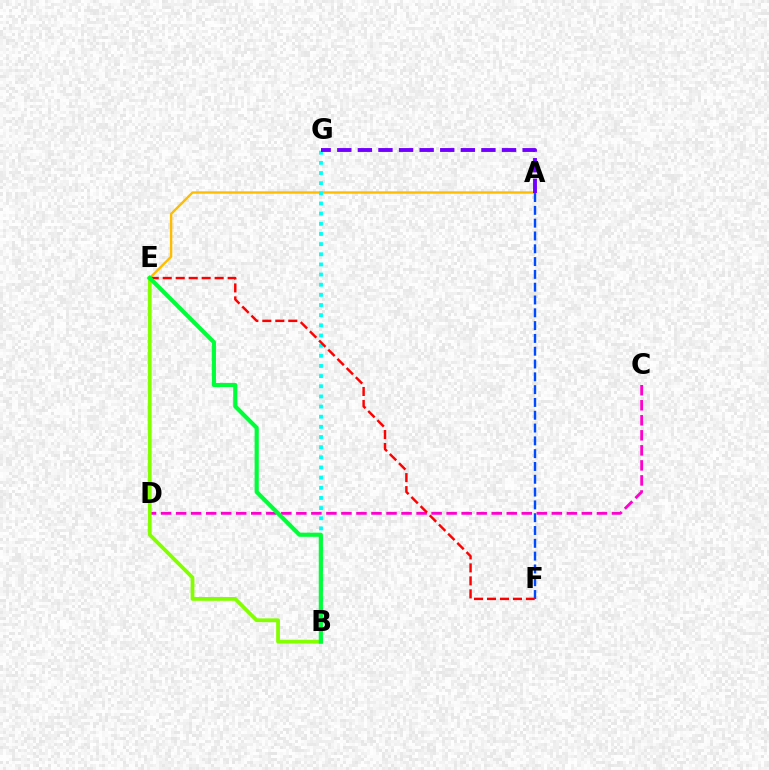{('A', 'E'): [{'color': '#ffbd00', 'line_style': 'solid', 'thickness': 1.71}], ('C', 'D'): [{'color': '#ff00cf', 'line_style': 'dashed', 'thickness': 2.04}], ('B', 'G'): [{'color': '#00fff6', 'line_style': 'dotted', 'thickness': 2.76}], ('A', 'F'): [{'color': '#004bff', 'line_style': 'dashed', 'thickness': 1.74}], ('A', 'G'): [{'color': '#7200ff', 'line_style': 'dashed', 'thickness': 2.8}], ('B', 'E'): [{'color': '#84ff00', 'line_style': 'solid', 'thickness': 2.73}, {'color': '#00ff39', 'line_style': 'solid', 'thickness': 2.99}], ('E', 'F'): [{'color': '#ff0000', 'line_style': 'dashed', 'thickness': 1.76}]}